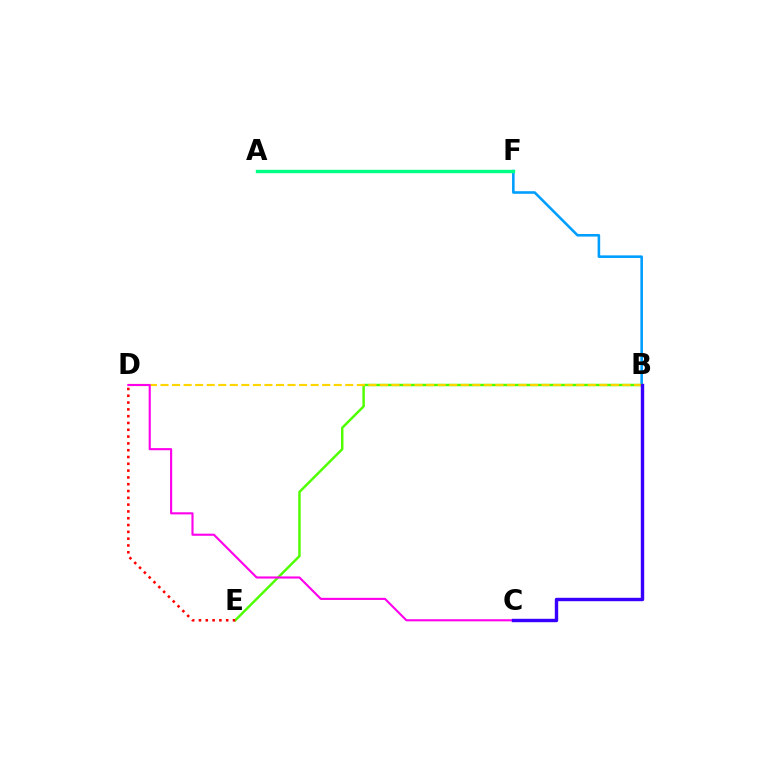{('B', 'F'): [{'color': '#009eff', 'line_style': 'solid', 'thickness': 1.86}], ('B', 'E'): [{'color': '#4fff00', 'line_style': 'solid', 'thickness': 1.76}], ('D', 'E'): [{'color': '#ff0000', 'line_style': 'dotted', 'thickness': 1.85}], ('B', 'D'): [{'color': '#ffd500', 'line_style': 'dashed', 'thickness': 1.57}], ('A', 'F'): [{'color': '#00ff86', 'line_style': 'solid', 'thickness': 2.45}], ('C', 'D'): [{'color': '#ff00ed', 'line_style': 'solid', 'thickness': 1.53}], ('B', 'C'): [{'color': '#3700ff', 'line_style': 'solid', 'thickness': 2.45}]}